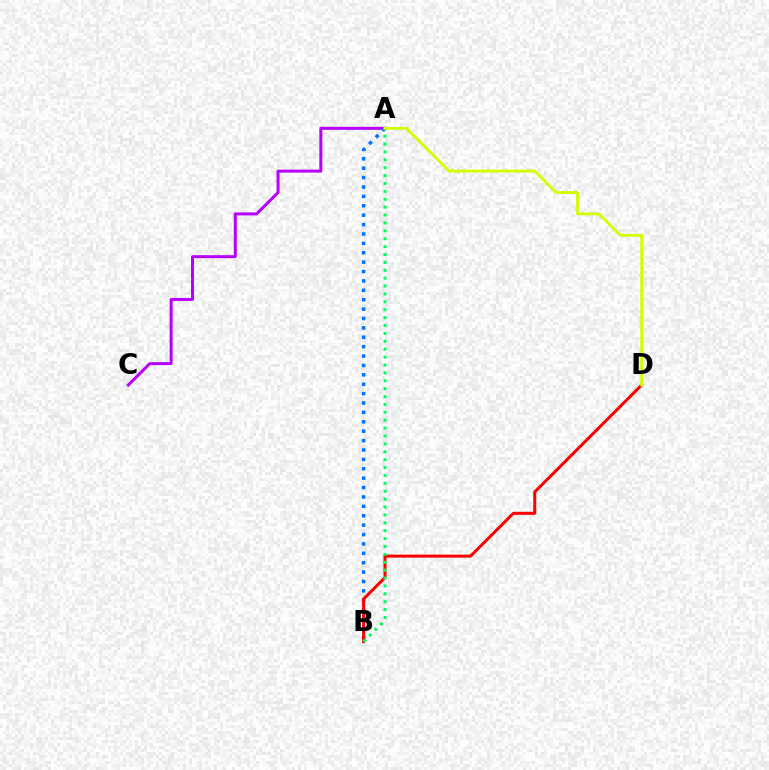{('A', 'C'): [{'color': '#b900ff', 'line_style': 'solid', 'thickness': 2.16}], ('A', 'B'): [{'color': '#0074ff', 'line_style': 'dotted', 'thickness': 2.55}, {'color': '#00ff5c', 'line_style': 'dotted', 'thickness': 2.14}], ('B', 'D'): [{'color': '#ff0000', 'line_style': 'solid', 'thickness': 2.17}], ('A', 'D'): [{'color': '#d1ff00', 'line_style': 'solid', 'thickness': 2.04}]}